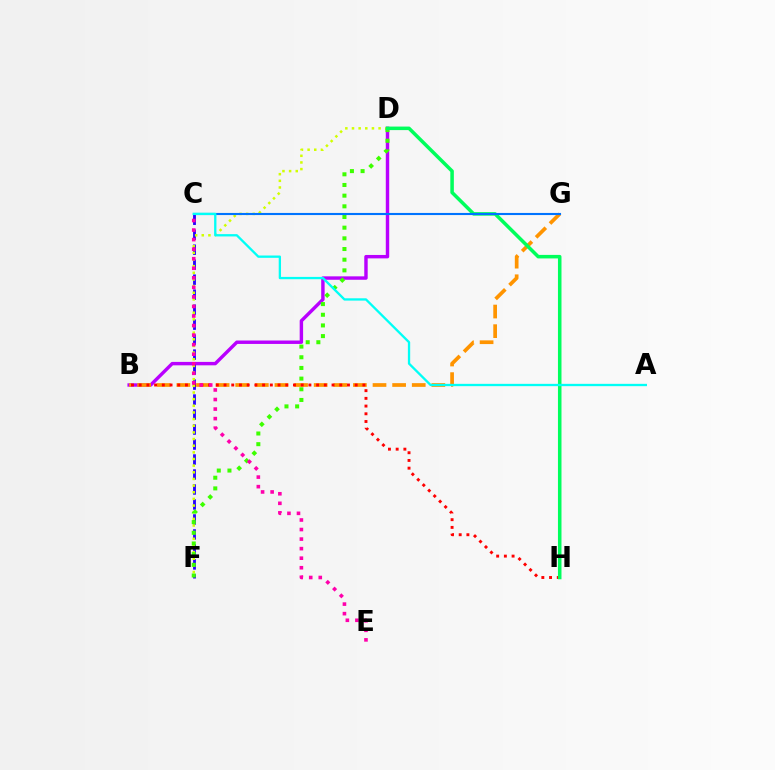{('B', 'D'): [{'color': '#b900ff', 'line_style': 'solid', 'thickness': 2.46}], ('C', 'F'): [{'color': '#2500ff', 'line_style': 'dashed', 'thickness': 2.04}], ('B', 'G'): [{'color': '#ff9400', 'line_style': 'dashed', 'thickness': 2.66}], ('B', 'H'): [{'color': '#ff0000', 'line_style': 'dotted', 'thickness': 2.1}], ('D', 'F'): [{'color': '#d1ff00', 'line_style': 'dotted', 'thickness': 1.81}, {'color': '#3dff00', 'line_style': 'dotted', 'thickness': 2.9}], ('D', 'H'): [{'color': '#00ff5c', 'line_style': 'solid', 'thickness': 2.54}], ('C', 'E'): [{'color': '#ff00ac', 'line_style': 'dotted', 'thickness': 2.59}], ('C', 'G'): [{'color': '#0074ff', 'line_style': 'solid', 'thickness': 1.52}], ('A', 'C'): [{'color': '#00fff6', 'line_style': 'solid', 'thickness': 1.66}]}